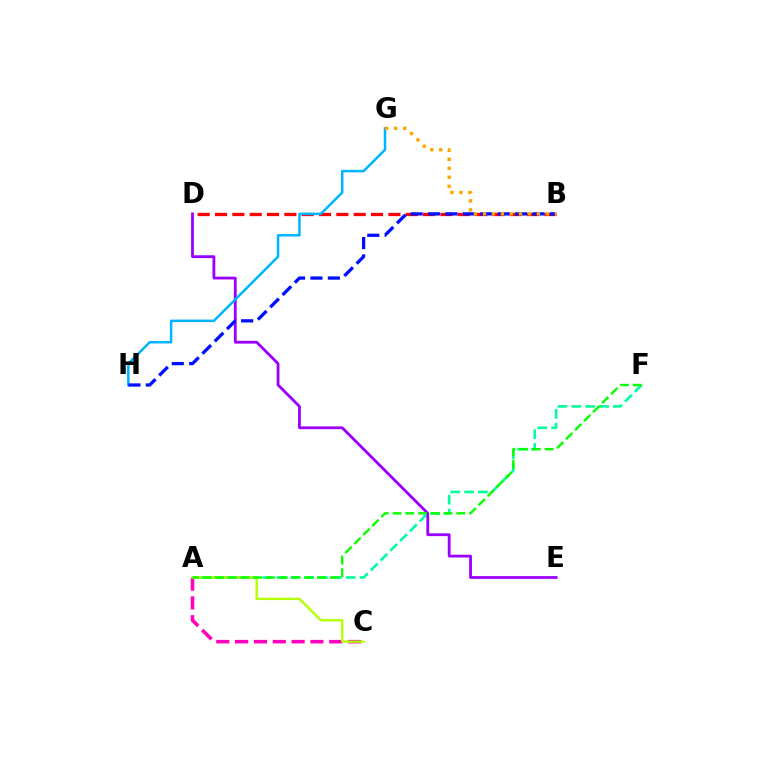{('A', 'C'): [{'color': '#ff00bd', 'line_style': 'dashed', 'thickness': 2.56}, {'color': '#b3ff00', 'line_style': 'solid', 'thickness': 1.7}], ('A', 'F'): [{'color': '#00ff9d', 'line_style': 'dashed', 'thickness': 1.88}, {'color': '#08ff00', 'line_style': 'dashed', 'thickness': 1.73}], ('D', 'E'): [{'color': '#9b00ff', 'line_style': 'solid', 'thickness': 2.02}], ('B', 'D'): [{'color': '#ff0000', 'line_style': 'dashed', 'thickness': 2.36}], ('G', 'H'): [{'color': '#00b5ff', 'line_style': 'solid', 'thickness': 1.8}], ('B', 'H'): [{'color': '#0010ff', 'line_style': 'dashed', 'thickness': 2.37}], ('B', 'G'): [{'color': '#ffa500', 'line_style': 'dotted', 'thickness': 2.44}]}